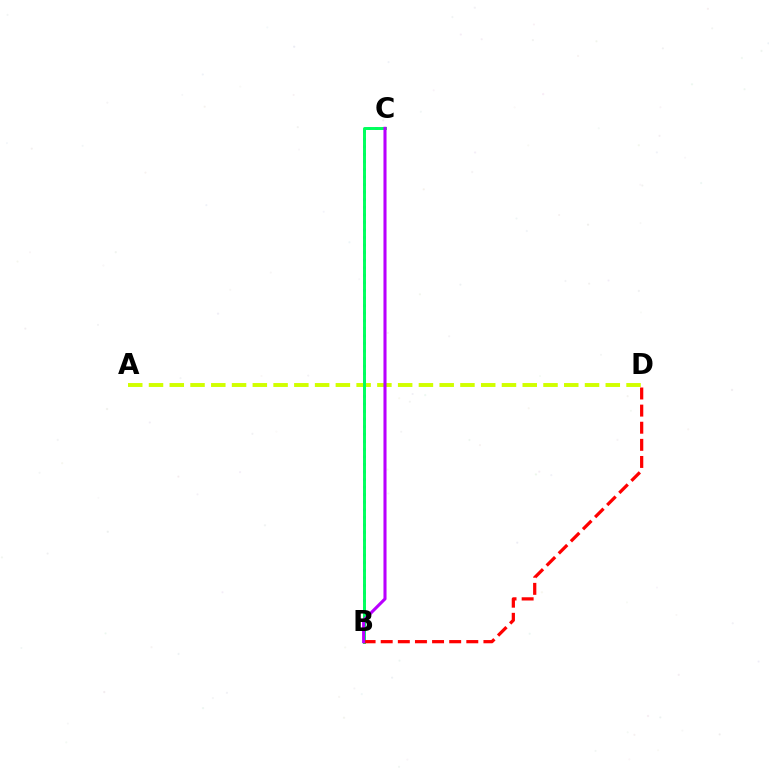{('A', 'D'): [{'color': '#d1ff00', 'line_style': 'dashed', 'thickness': 2.82}], ('B', 'C'): [{'color': '#0074ff', 'line_style': 'dotted', 'thickness': 2.06}, {'color': '#00ff5c', 'line_style': 'solid', 'thickness': 2.12}, {'color': '#b900ff', 'line_style': 'solid', 'thickness': 2.21}], ('B', 'D'): [{'color': '#ff0000', 'line_style': 'dashed', 'thickness': 2.33}]}